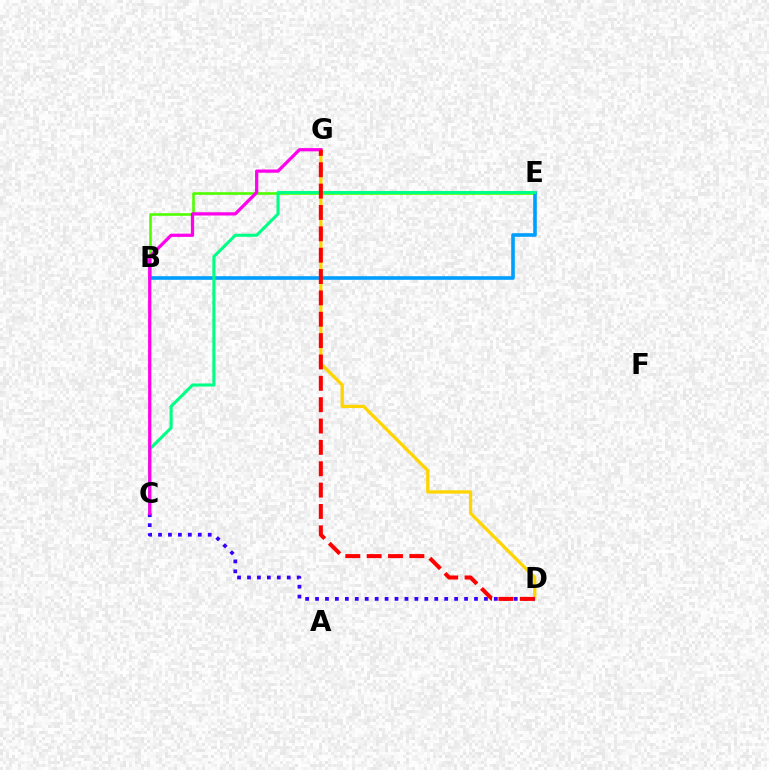{('B', 'E'): [{'color': '#4fff00', 'line_style': 'solid', 'thickness': 1.88}, {'color': '#009eff', 'line_style': 'solid', 'thickness': 2.6}], ('D', 'G'): [{'color': '#ffd500', 'line_style': 'solid', 'thickness': 2.35}, {'color': '#ff0000', 'line_style': 'dashed', 'thickness': 2.9}], ('C', 'E'): [{'color': '#00ff86', 'line_style': 'solid', 'thickness': 2.21}], ('C', 'D'): [{'color': '#3700ff', 'line_style': 'dotted', 'thickness': 2.7}], ('C', 'G'): [{'color': '#ff00ed', 'line_style': 'solid', 'thickness': 2.33}]}